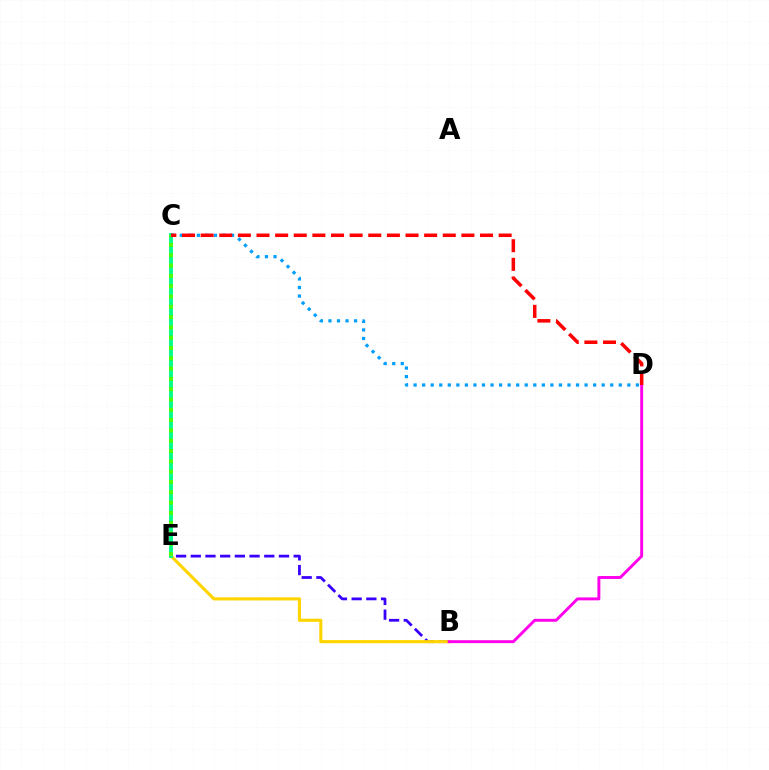{('B', 'E'): [{'color': '#3700ff', 'line_style': 'dashed', 'thickness': 2.0}, {'color': '#ffd500', 'line_style': 'solid', 'thickness': 2.25}], ('B', 'D'): [{'color': '#ff00ed', 'line_style': 'solid', 'thickness': 2.11}], ('C', 'E'): [{'color': '#00ff86', 'line_style': 'solid', 'thickness': 2.8}, {'color': '#4fff00', 'line_style': 'dotted', 'thickness': 2.8}], ('C', 'D'): [{'color': '#009eff', 'line_style': 'dotted', 'thickness': 2.32}, {'color': '#ff0000', 'line_style': 'dashed', 'thickness': 2.53}]}